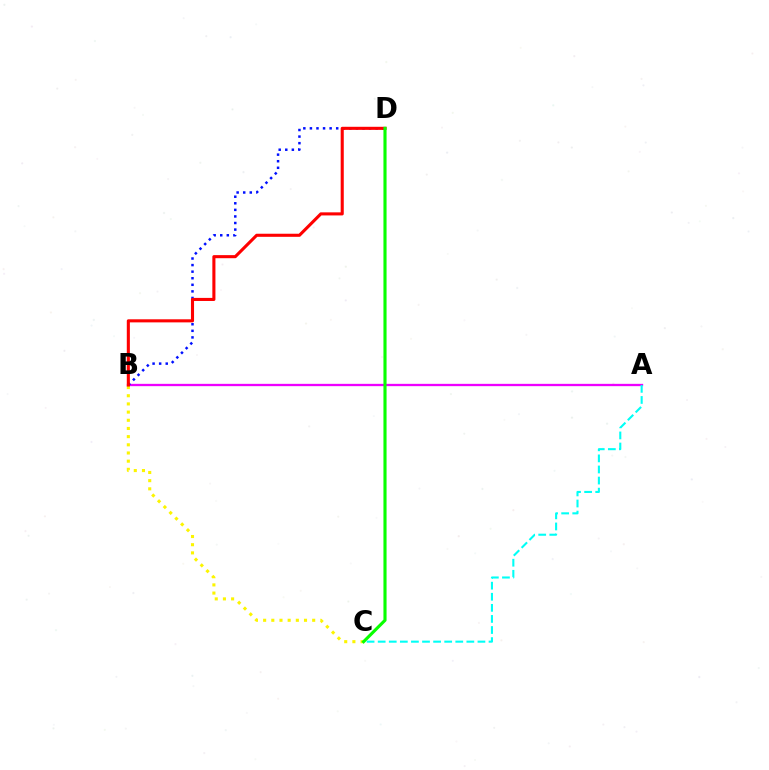{('A', 'B'): [{'color': '#ee00ff', 'line_style': 'solid', 'thickness': 1.66}], ('B', 'C'): [{'color': '#fcf500', 'line_style': 'dotted', 'thickness': 2.22}], ('B', 'D'): [{'color': '#0010ff', 'line_style': 'dotted', 'thickness': 1.79}, {'color': '#ff0000', 'line_style': 'solid', 'thickness': 2.22}], ('C', 'D'): [{'color': '#08ff00', 'line_style': 'solid', 'thickness': 2.25}], ('A', 'C'): [{'color': '#00fff6', 'line_style': 'dashed', 'thickness': 1.51}]}